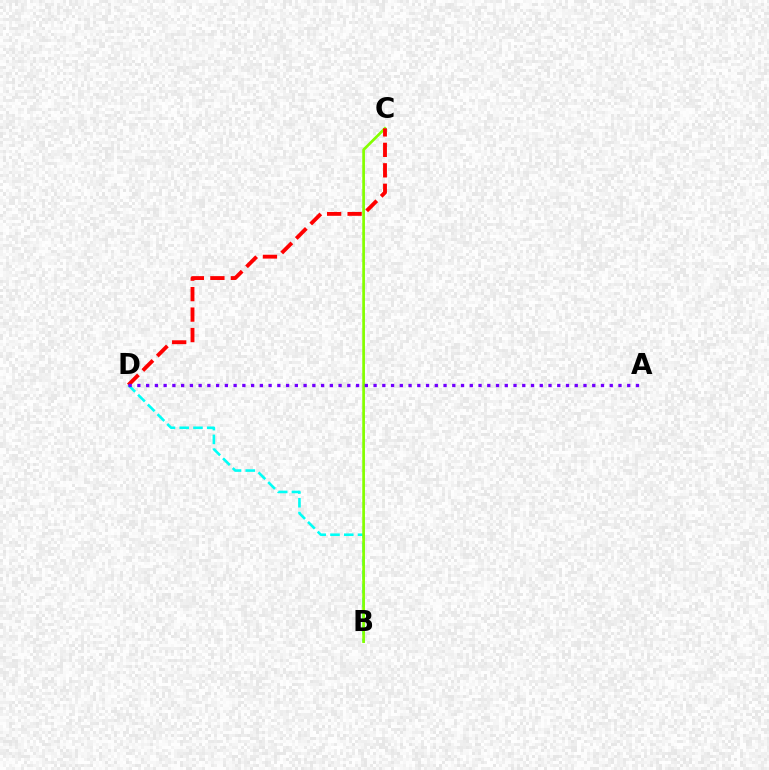{('B', 'D'): [{'color': '#00fff6', 'line_style': 'dashed', 'thickness': 1.87}], ('B', 'C'): [{'color': '#84ff00', 'line_style': 'solid', 'thickness': 1.95}], ('C', 'D'): [{'color': '#ff0000', 'line_style': 'dashed', 'thickness': 2.78}], ('A', 'D'): [{'color': '#7200ff', 'line_style': 'dotted', 'thickness': 2.38}]}